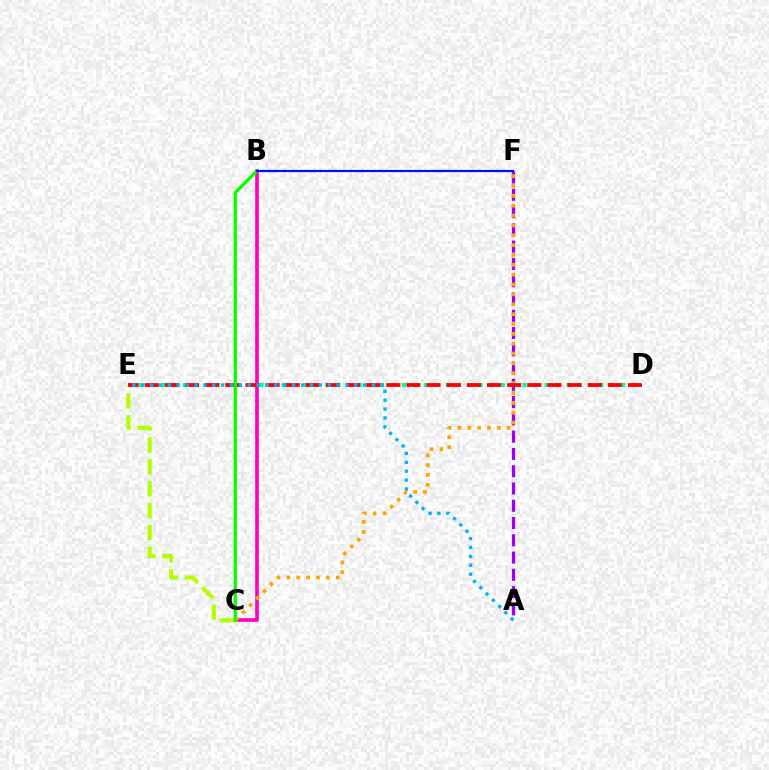{('A', 'F'): [{'color': '#9b00ff', 'line_style': 'dashed', 'thickness': 2.35}], ('B', 'C'): [{'color': '#ff00bd', 'line_style': 'solid', 'thickness': 2.62}, {'color': '#08ff00', 'line_style': 'solid', 'thickness': 2.36}], ('C', 'F'): [{'color': '#ffa500', 'line_style': 'dotted', 'thickness': 2.68}], ('C', 'E'): [{'color': '#b3ff00', 'line_style': 'dashed', 'thickness': 2.97}], ('D', 'E'): [{'color': '#00ff9d', 'line_style': 'dotted', 'thickness': 2.98}, {'color': '#ff0000', 'line_style': 'dashed', 'thickness': 2.74}], ('A', 'E'): [{'color': '#00b5ff', 'line_style': 'dotted', 'thickness': 2.41}], ('B', 'F'): [{'color': '#0010ff', 'line_style': 'solid', 'thickness': 1.59}]}